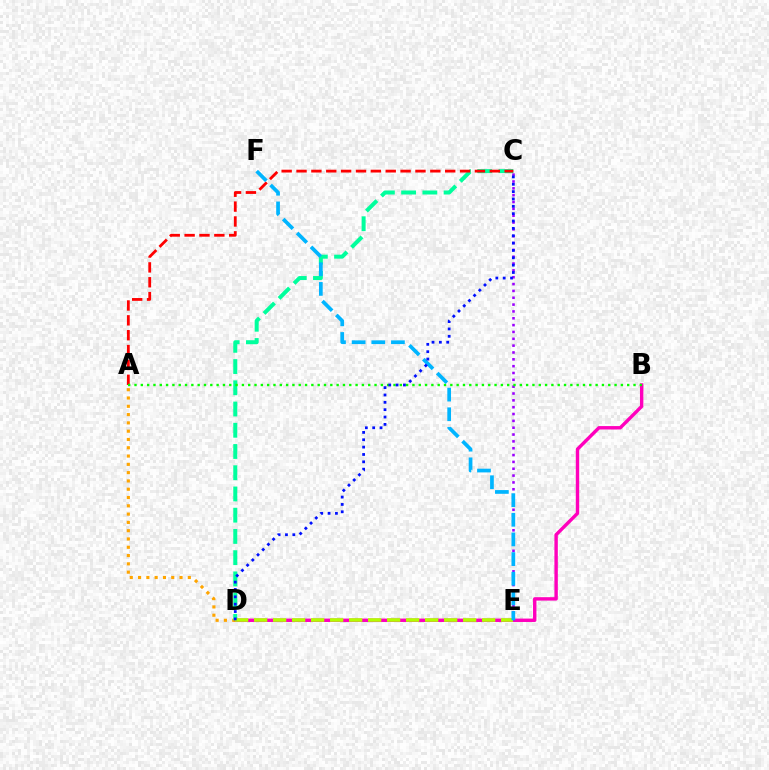{('B', 'D'): [{'color': '#ff00bd', 'line_style': 'solid', 'thickness': 2.45}], ('C', 'E'): [{'color': '#9b00ff', 'line_style': 'dotted', 'thickness': 1.86}], ('A', 'D'): [{'color': '#ffa500', 'line_style': 'dotted', 'thickness': 2.25}], ('C', 'D'): [{'color': '#00ff9d', 'line_style': 'dashed', 'thickness': 2.88}, {'color': '#0010ff', 'line_style': 'dotted', 'thickness': 2.0}], ('A', 'C'): [{'color': '#ff0000', 'line_style': 'dashed', 'thickness': 2.02}], ('A', 'B'): [{'color': '#08ff00', 'line_style': 'dotted', 'thickness': 1.72}], ('D', 'E'): [{'color': '#b3ff00', 'line_style': 'dashed', 'thickness': 2.58}], ('E', 'F'): [{'color': '#00b5ff', 'line_style': 'dashed', 'thickness': 2.67}]}